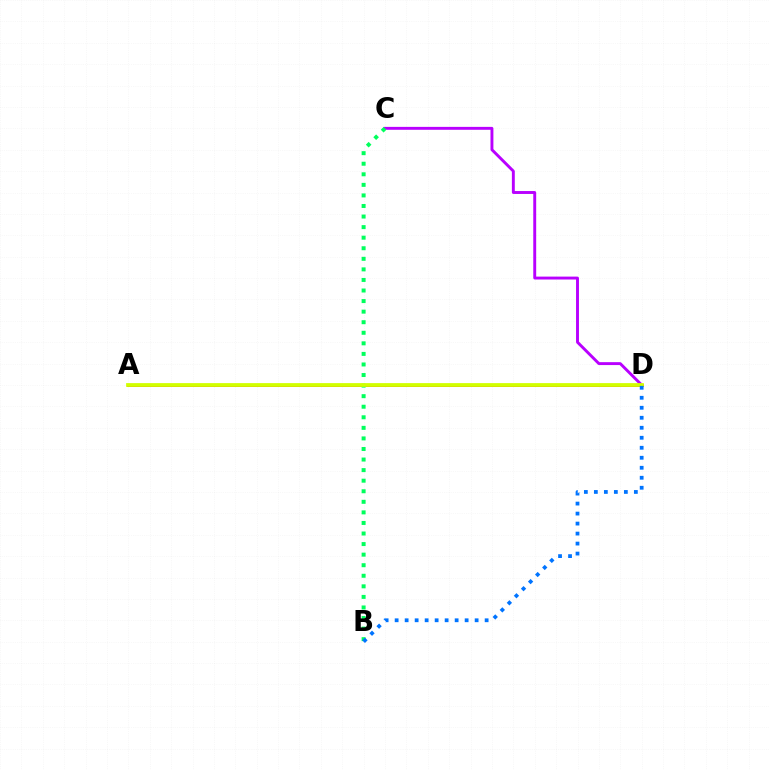{('A', 'D'): [{'color': '#ff0000', 'line_style': 'solid', 'thickness': 1.94}, {'color': '#d1ff00', 'line_style': 'solid', 'thickness': 2.71}], ('C', 'D'): [{'color': '#b900ff', 'line_style': 'solid', 'thickness': 2.1}], ('B', 'C'): [{'color': '#00ff5c', 'line_style': 'dotted', 'thickness': 2.87}], ('B', 'D'): [{'color': '#0074ff', 'line_style': 'dotted', 'thickness': 2.72}]}